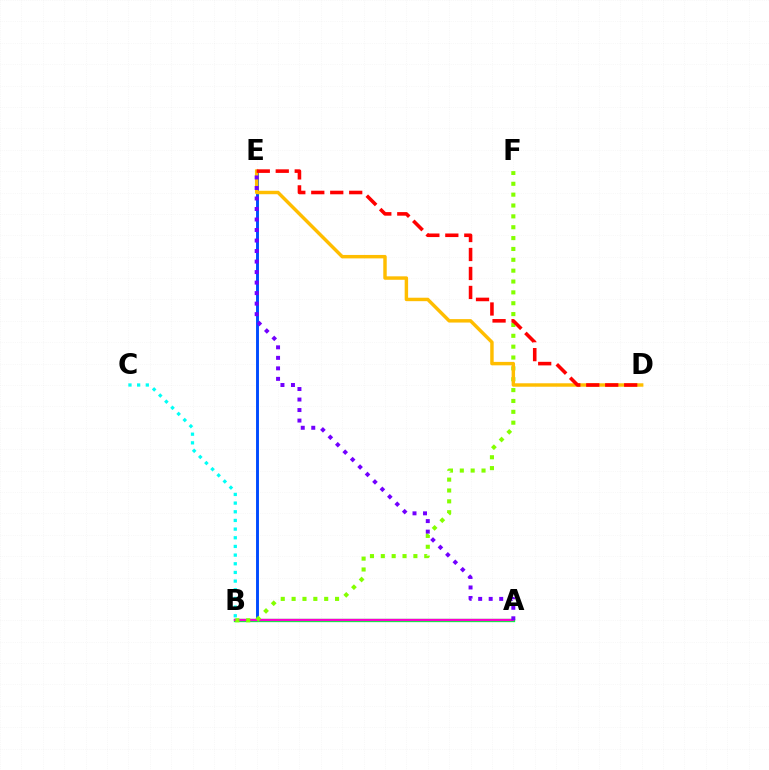{('B', 'E'): [{'color': '#004bff', 'line_style': 'solid', 'thickness': 2.1}], ('A', 'B'): [{'color': '#00ff39', 'line_style': 'solid', 'thickness': 2.39}, {'color': '#ff00cf', 'line_style': 'solid', 'thickness': 1.66}], ('B', 'F'): [{'color': '#84ff00', 'line_style': 'dotted', 'thickness': 2.95}], ('D', 'E'): [{'color': '#ffbd00', 'line_style': 'solid', 'thickness': 2.48}, {'color': '#ff0000', 'line_style': 'dashed', 'thickness': 2.58}], ('B', 'C'): [{'color': '#00fff6', 'line_style': 'dotted', 'thickness': 2.35}], ('A', 'E'): [{'color': '#7200ff', 'line_style': 'dotted', 'thickness': 2.86}]}